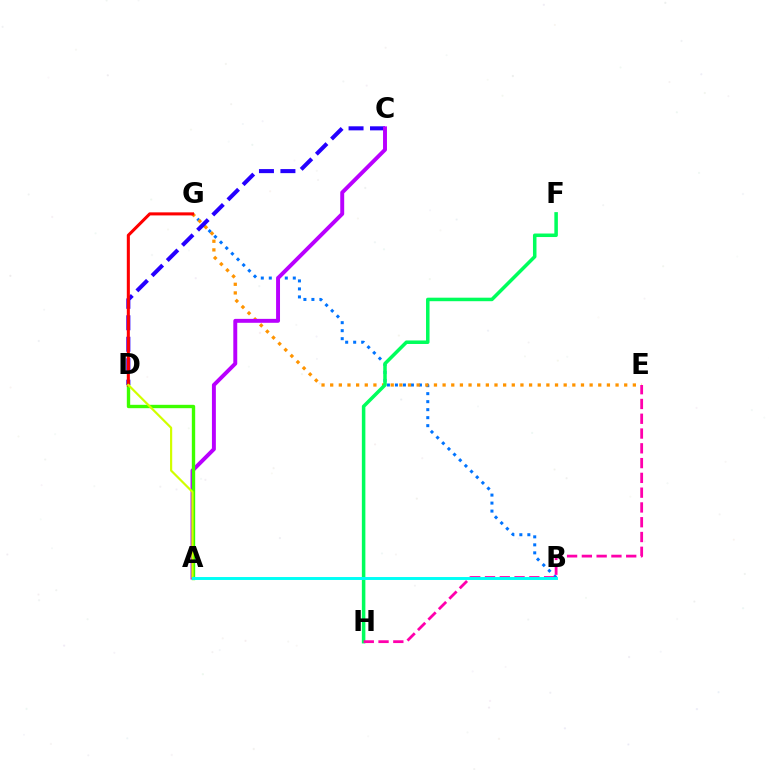{('B', 'G'): [{'color': '#0074ff', 'line_style': 'dotted', 'thickness': 2.17}], ('C', 'D'): [{'color': '#2500ff', 'line_style': 'dashed', 'thickness': 2.92}], ('E', 'G'): [{'color': '#ff9400', 'line_style': 'dotted', 'thickness': 2.35}], ('A', 'C'): [{'color': '#b900ff', 'line_style': 'solid', 'thickness': 2.83}], ('F', 'H'): [{'color': '#00ff5c', 'line_style': 'solid', 'thickness': 2.53}], ('E', 'H'): [{'color': '#ff00ac', 'line_style': 'dashed', 'thickness': 2.01}], ('A', 'D'): [{'color': '#3dff00', 'line_style': 'solid', 'thickness': 2.43}, {'color': '#d1ff00', 'line_style': 'solid', 'thickness': 1.57}], ('D', 'G'): [{'color': '#ff0000', 'line_style': 'solid', 'thickness': 2.2}], ('A', 'B'): [{'color': '#00fff6', 'line_style': 'solid', 'thickness': 2.11}]}